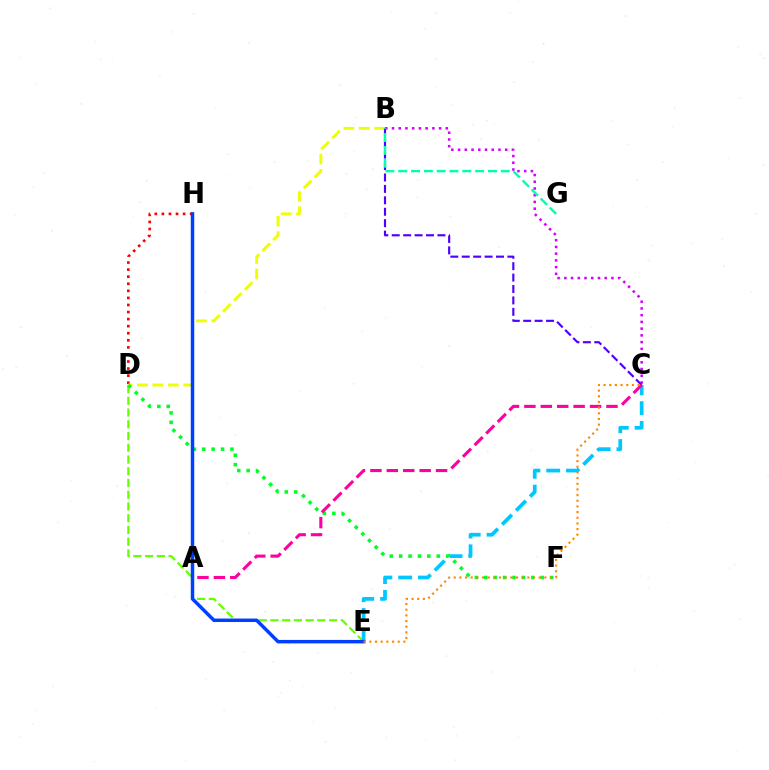{('D', 'E'): [{'color': '#66ff00', 'line_style': 'dashed', 'thickness': 1.6}], ('D', 'H'): [{'color': '#ff0000', 'line_style': 'dotted', 'thickness': 1.92}], ('B', 'C'): [{'color': '#d600ff', 'line_style': 'dotted', 'thickness': 1.83}, {'color': '#4f00ff', 'line_style': 'dashed', 'thickness': 1.55}], ('B', 'D'): [{'color': '#eeff00', 'line_style': 'dashed', 'thickness': 2.09}], ('C', 'E'): [{'color': '#00c7ff', 'line_style': 'dashed', 'thickness': 2.69}, {'color': '#ff8800', 'line_style': 'dotted', 'thickness': 1.54}], ('D', 'F'): [{'color': '#00ff27', 'line_style': 'dotted', 'thickness': 2.55}], ('B', 'G'): [{'color': '#00ffaf', 'line_style': 'dashed', 'thickness': 1.74}], ('A', 'C'): [{'color': '#ff00a0', 'line_style': 'dashed', 'thickness': 2.23}], ('E', 'H'): [{'color': '#003fff', 'line_style': 'solid', 'thickness': 2.5}]}